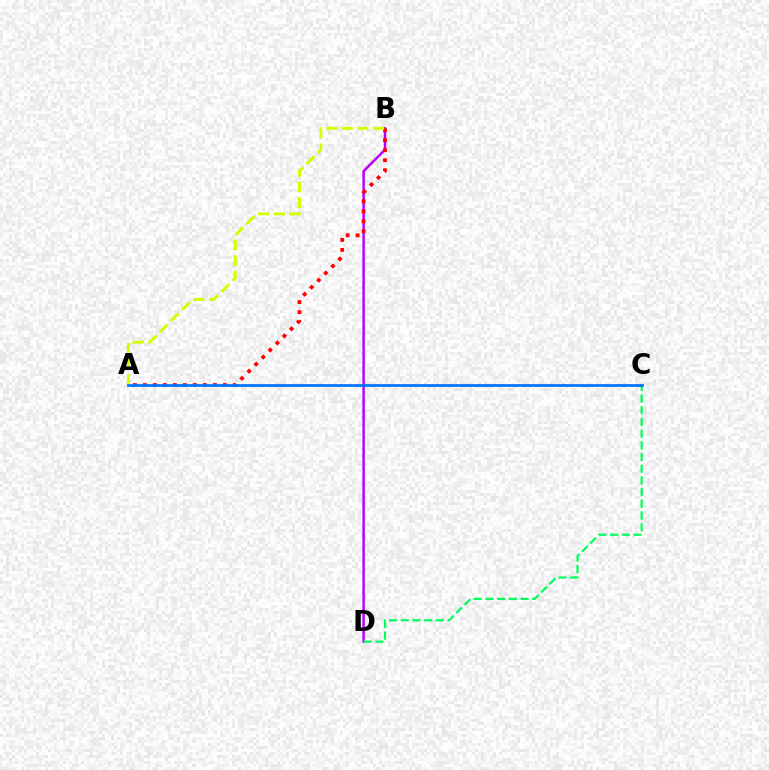{('B', 'D'): [{'color': '#b900ff', 'line_style': 'solid', 'thickness': 1.78}], ('A', 'B'): [{'color': '#ff0000', 'line_style': 'dotted', 'thickness': 2.72}, {'color': '#d1ff00', 'line_style': 'dashed', 'thickness': 2.13}], ('C', 'D'): [{'color': '#00ff5c', 'line_style': 'dashed', 'thickness': 1.59}], ('A', 'C'): [{'color': '#0074ff', 'line_style': 'solid', 'thickness': 1.97}]}